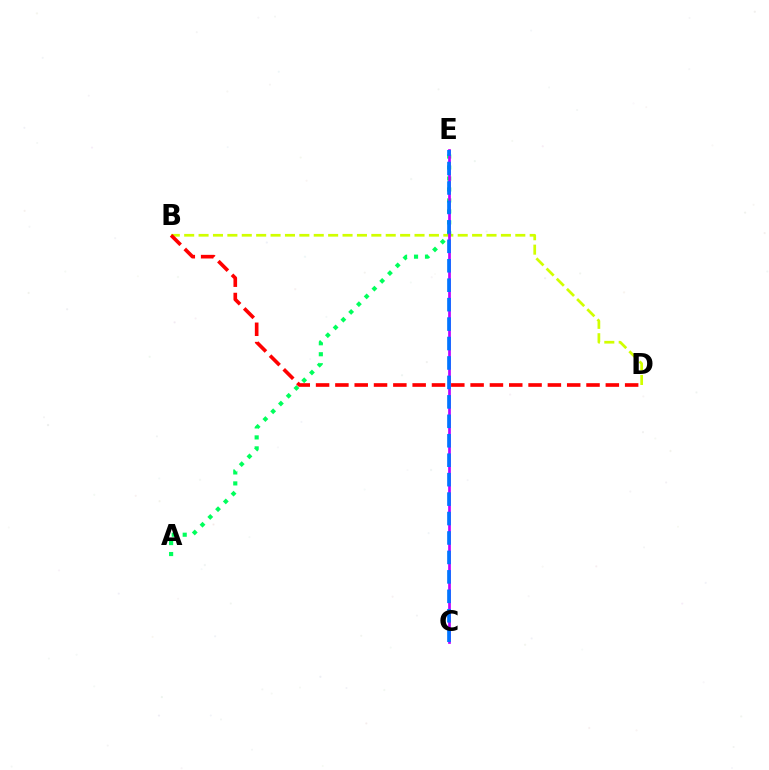{('B', 'D'): [{'color': '#d1ff00', 'line_style': 'dashed', 'thickness': 1.96}, {'color': '#ff0000', 'line_style': 'dashed', 'thickness': 2.62}], ('A', 'E'): [{'color': '#00ff5c', 'line_style': 'dotted', 'thickness': 2.98}], ('C', 'E'): [{'color': '#b900ff', 'line_style': 'solid', 'thickness': 1.94}, {'color': '#0074ff', 'line_style': 'dashed', 'thickness': 2.64}]}